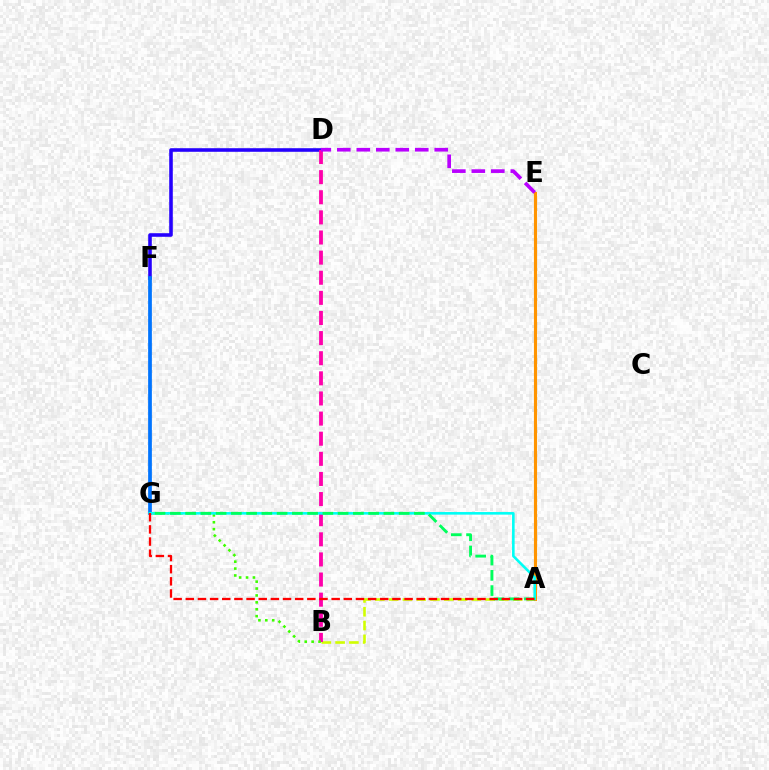{('A', 'B'): [{'color': '#d1ff00', 'line_style': 'dashed', 'thickness': 1.87}], ('D', 'F'): [{'color': '#2500ff', 'line_style': 'solid', 'thickness': 2.57}], ('F', 'G'): [{'color': '#0074ff', 'line_style': 'solid', 'thickness': 2.69}], ('A', 'E'): [{'color': '#ff9400', 'line_style': 'solid', 'thickness': 2.26}], ('B', 'D'): [{'color': '#ff00ac', 'line_style': 'dashed', 'thickness': 2.73}], ('B', 'G'): [{'color': '#3dff00', 'line_style': 'dotted', 'thickness': 1.87}], ('A', 'G'): [{'color': '#00fff6', 'line_style': 'solid', 'thickness': 1.87}, {'color': '#00ff5c', 'line_style': 'dashed', 'thickness': 2.07}, {'color': '#ff0000', 'line_style': 'dashed', 'thickness': 1.65}], ('D', 'E'): [{'color': '#b900ff', 'line_style': 'dashed', 'thickness': 2.65}]}